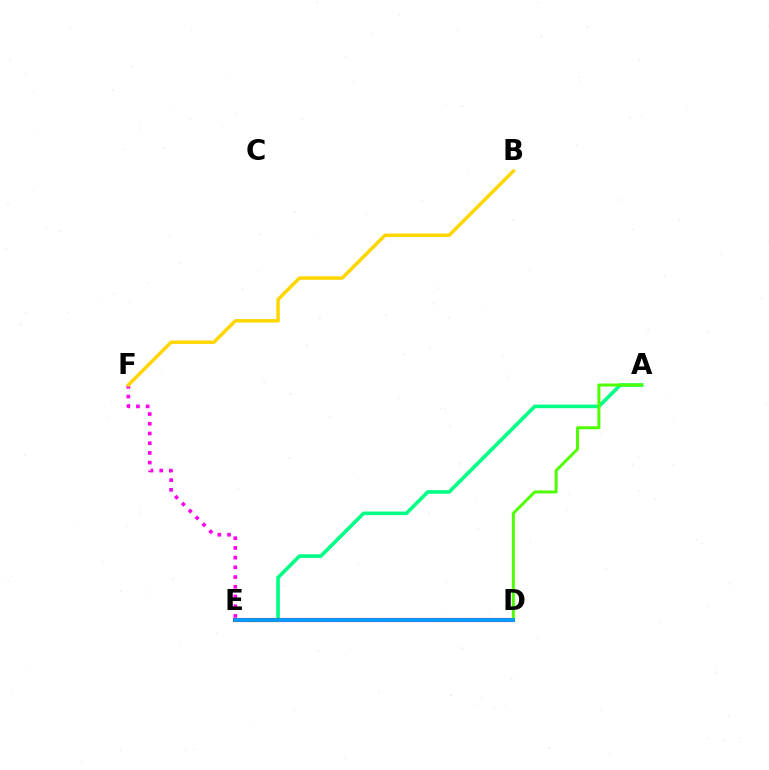{('A', 'E'): [{'color': '#00ff86', 'line_style': 'solid', 'thickness': 2.59}], ('D', 'E'): [{'color': '#ff0000', 'line_style': 'solid', 'thickness': 2.95}, {'color': '#3700ff', 'line_style': 'dotted', 'thickness': 1.85}, {'color': '#009eff', 'line_style': 'solid', 'thickness': 2.68}], ('E', 'F'): [{'color': '#ff00ed', 'line_style': 'dotted', 'thickness': 2.64}], ('A', 'D'): [{'color': '#4fff00', 'line_style': 'solid', 'thickness': 2.15}], ('B', 'F'): [{'color': '#ffd500', 'line_style': 'solid', 'thickness': 2.5}]}